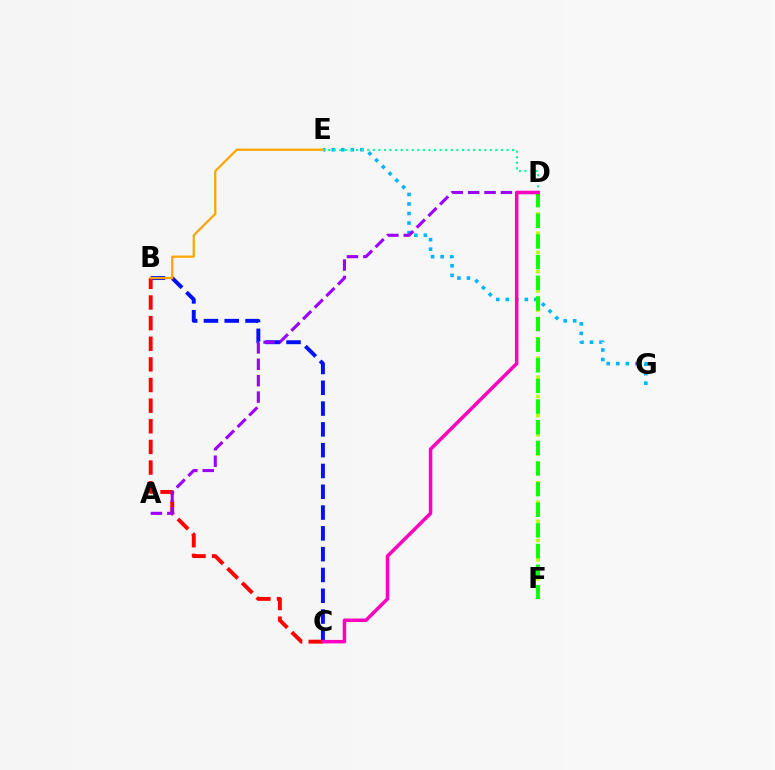{('E', 'G'): [{'color': '#00b5ff', 'line_style': 'dotted', 'thickness': 2.59}], ('D', 'E'): [{'color': '#00ff9d', 'line_style': 'dotted', 'thickness': 1.51}], ('D', 'F'): [{'color': '#b3ff00', 'line_style': 'dotted', 'thickness': 2.61}, {'color': '#08ff00', 'line_style': 'dashed', 'thickness': 2.8}], ('B', 'C'): [{'color': '#0010ff', 'line_style': 'dashed', 'thickness': 2.83}, {'color': '#ff0000', 'line_style': 'dashed', 'thickness': 2.8}], ('A', 'D'): [{'color': '#9b00ff', 'line_style': 'dashed', 'thickness': 2.23}], ('B', 'E'): [{'color': '#ffa500', 'line_style': 'solid', 'thickness': 1.62}], ('C', 'D'): [{'color': '#ff00bd', 'line_style': 'solid', 'thickness': 2.52}]}